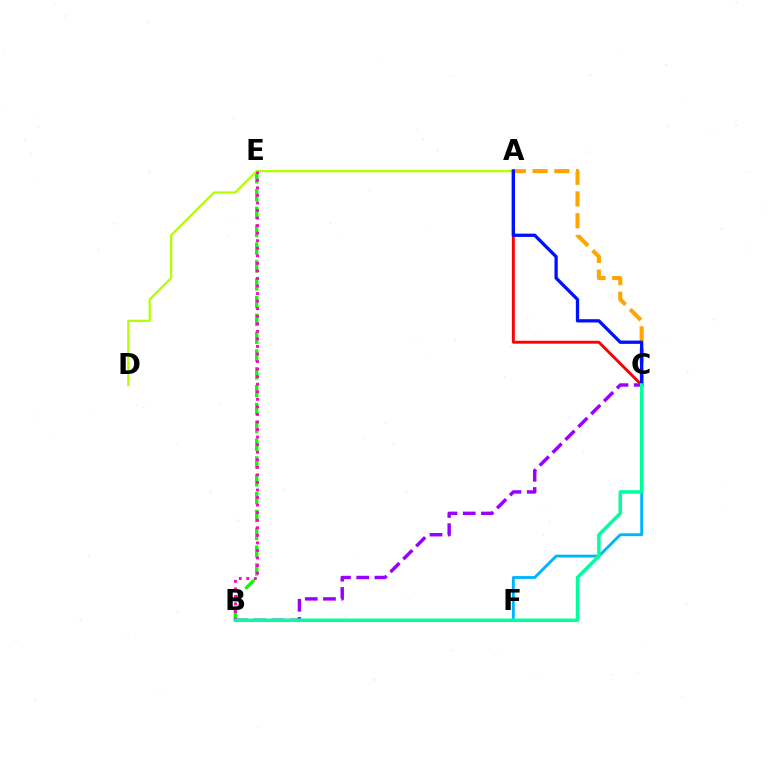{('B', 'E'): [{'color': '#08ff00', 'line_style': 'dashed', 'thickness': 2.42}, {'color': '#ff00bd', 'line_style': 'dotted', 'thickness': 2.05}], ('A', 'D'): [{'color': '#b3ff00', 'line_style': 'solid', 'thickness': 1.63}], ('C', 'F'): [{'color': '#00b5ff', 'line_style': 'solid', 'thickness': 2.06}], ('A', 'C'): [{'color': '#ffa500', 'line_style': 'dashed', 'thickness': 2.96}, {'color': '#ff0000', 'line_style': 'solid', 'thickness': 2.1}, {'color': '#0010ff', 'line_style': 'solid', 'thickness': 2.37}], ('B', 'C'): [{'color': '#9b00ff', 'line_style': 'dashed', 'thickness': 2.47}, {'color': '#00ff9d', 'line_style': 'solid', 'thickness': 2.51}]}